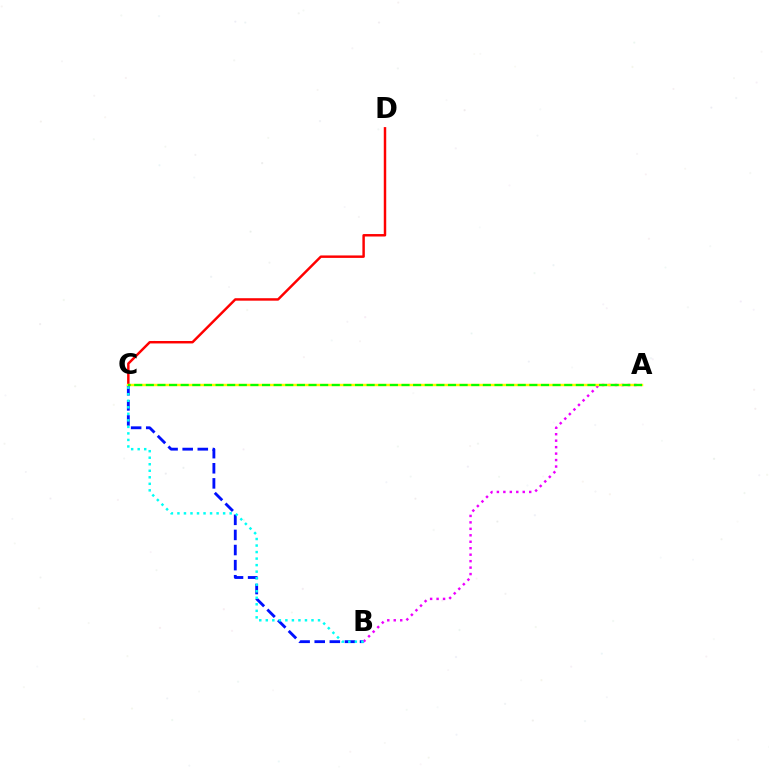{('B', 'C'): [{'color': '#0010ff', 'line_style': 'dashed', 'thickness': 2.05}, {'color': '#00fff6', 'line_style': 'dotted', 'thickness': 1.77}], ('A', 'B'): [{'color': '#ee00ff', 'line_style': 'dotted', 'thickness': 1.76}], ('C', 'D'): [{'color': '#ff0000', 'line_style': 'solid', 'thickness': 1.77}], ('A', 'C'): [{'color': '#fcf500', 'line_style': 'solid', 'thickness': 1.77}, {'color': '#08ff00', 'line_style': 'dashed', 'thickness': 1.58}]}